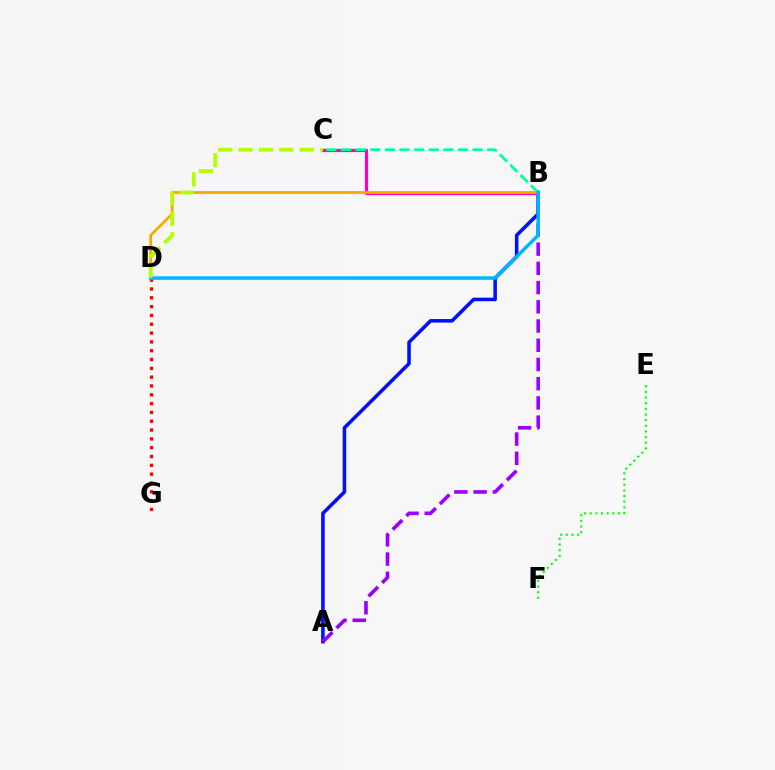{('A', 'B'): [{'color': '#0010ff', 'line_style': 'solid', 'thickness': 2.56}, {'color': '#9b00ff', 'line_style': 'dashed', 'thickness': 2.61}], ('B', 'C'): [{'color': '#ff00bd', 'line_style': 'solid', 'thickness': 2.31}, {'color': '#00ff9d', 'line_style': 'dashed', 'thickness': 1.99}], ('E', 'F'): [{'color': '#08ff00', 'line_style': 'dotted', 'thickness': 1.54}], ('D', 'G'): [{'color': '#ff0000', 'line_style': 'dotted', 'thickness': 2.4}], ('B', 'D'): [{'color': '#ffa500', 'line_style': 'solid', 'thickness': 1.99}, {'color': '#00b5ff', 'line_style': 'solid', 'thickness': 2.51}], ('C', 'D'): [{'color': '#b3ff00', 'line_style': 'dashed', 'thickness': 2.76}]}